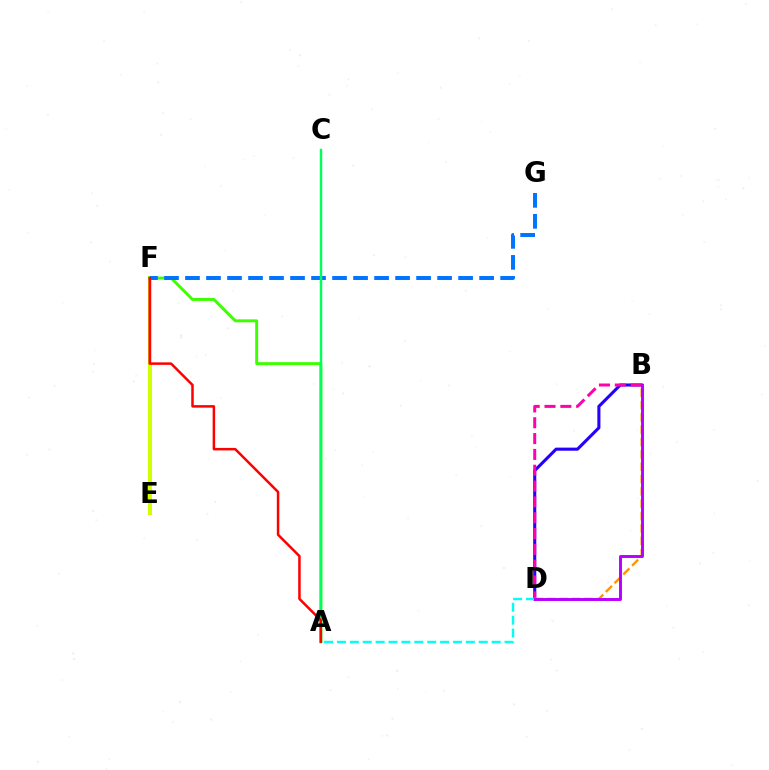{('B', 'D'): [{'color': '#2500ff', 'line_style': 'solid', 'thickness': 2.22}, {'color': '#ff00ac', 'line_style': 'dashed', 'thickness': 2.15}, {'color': '#ff9400', 'line_style': 'dashed', 'thickness': 1.68}, {'color': '#b900ff', 'line_style': 'solid', 'thickness': 2.11}], ('E', 'F'): [{'color': '#d1ff00', 'line_style': 'solid', 'thickness': 2.86}], ('A', 'F'): [{'color': '#3dff00', 'line_style': 'solid', 'thickness': 2.12}, {'color': '#ff0000', 'line_style': 'solid', 'thickness': 1.8}], ('F', 'G'): [{'color': '#0074ff', 'line_style': 'dashed', 'thickness': 2.85}], ('A', 'D'): [{'color': '#00fff6', 'line_style': 'dashed', 'thickness': 1.75}], ('A', 'C'): [{'color': '#00ff5c', 'line_style': 'solid', 'thickness': 1.76}]}